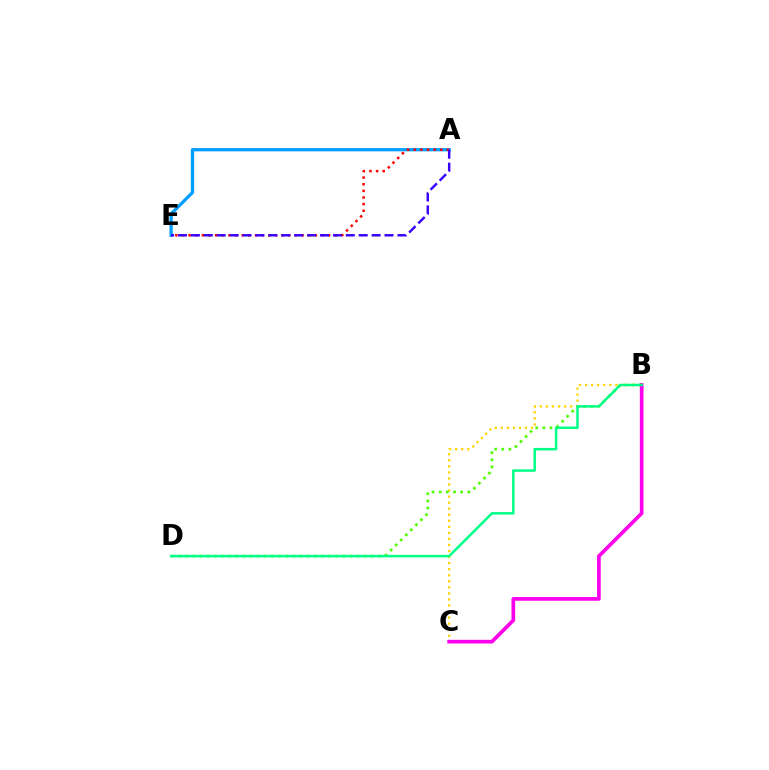{('B', 'C'): [{'color': '#ffd500', 'line_style': 'dotted', 'thickness': 1.64}, {'color': '#ff00ed', 'line_style': 'solid', 'thickness': 2.66}], ('B', 'D'): [{'color': '#4fff00', 'line_style': 'dotted', 'thickness': 1.94}, {'color': '#00ff86', 'line_style': 'solid', 'thickness': 1.78}], ('A', 'E'): [{'color': '#009eff', 'line_style': 'solid', 'thickness': 2.36}, {'color': '#ff0000', 'line_style': 'dotted', 'thickness': 1.8}, {'color': '#3700ff', 'line_style': 'dashed', 'thickness': 1.75}]}